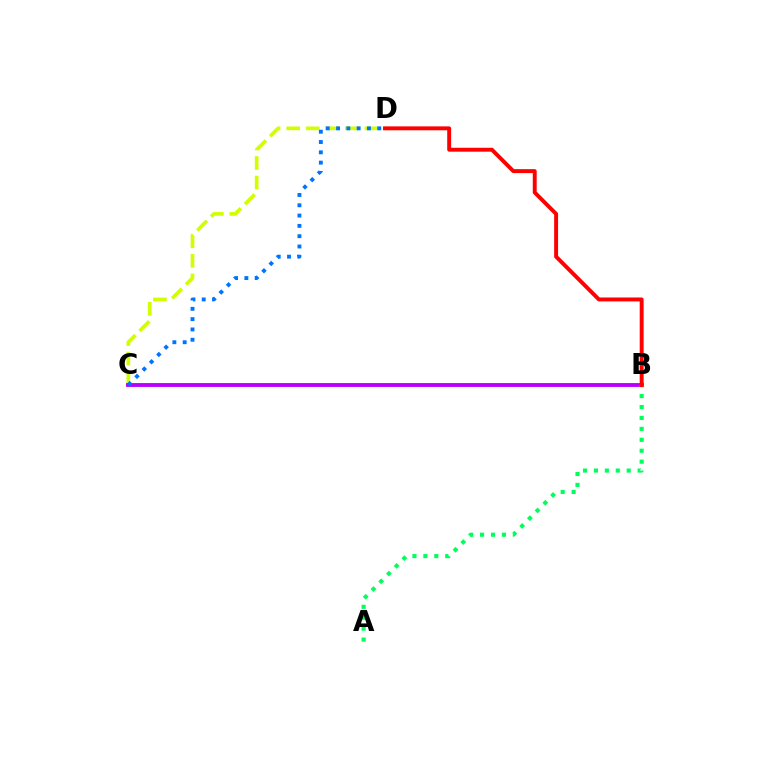{('C', 'D'): [{'color': '#d1ff00', 'line_style': 'dashed', 'thickness': 2.66}, {'color': '#0074ff', 'line_style': 'dotted', 'thickness': 2.8}], ('B', 'C'): [{'color': '#b900ff', 'line_style': 'solid', 'thickness': 2.78}], ('A', 'B'): [{'color': '#00ff5c', 'line_style': 'dotted', 'thickness': 2.97}], ('B', 'D'): [{'color': '#ff0000', 'line_style': 'solid', 'thickness': 2.82}]}